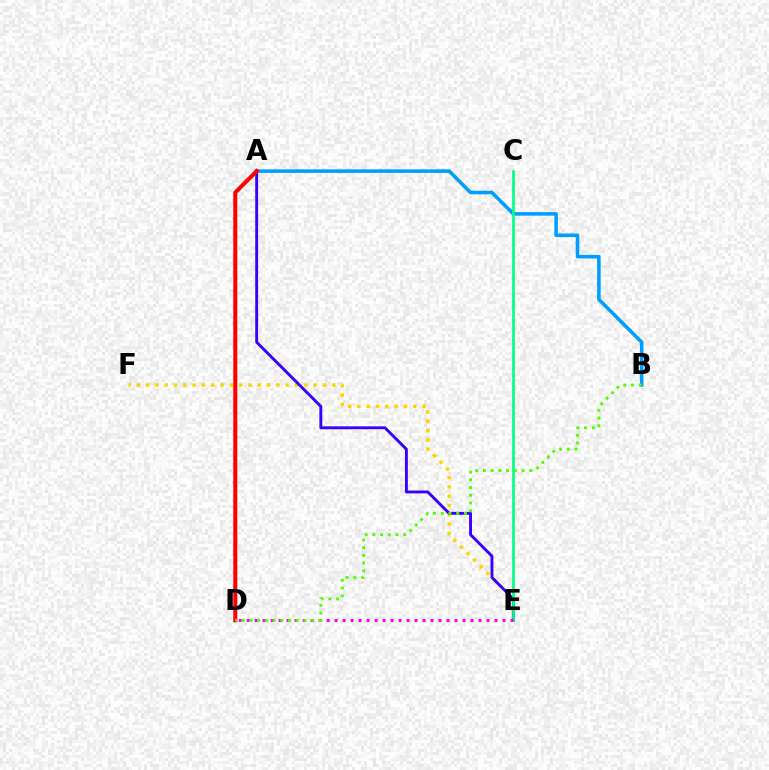{('E', 'F'): [{'color': '#ffd500', 'line_style': 'dotted', 'thickness': 2.53}], ('A', 'B'): [{'color': '#009eff', 'line_style': 'solid', 'thickness': 2.56}], ('A', 'E'): [{'color': '#3700ff', 'line_style': 'solid', 'thickness': 2.08}], ('C', 'E'): [{'color': '#00ff86', 'line_style': 'solid', 'thickness': 1.92}], ('D', 'E'): [{'color': '#ff00ed', 'line_style': 'dotted', 'thickness': 2.17}], ('A', 'D'): [{'color': '#ff0000', 'line_style': 'solid', 'thickness': 2.9}], ('B', 'D'): [{'color': '#4fff00', 'line_style': 'dotted', 'thickness': 2.1}]}